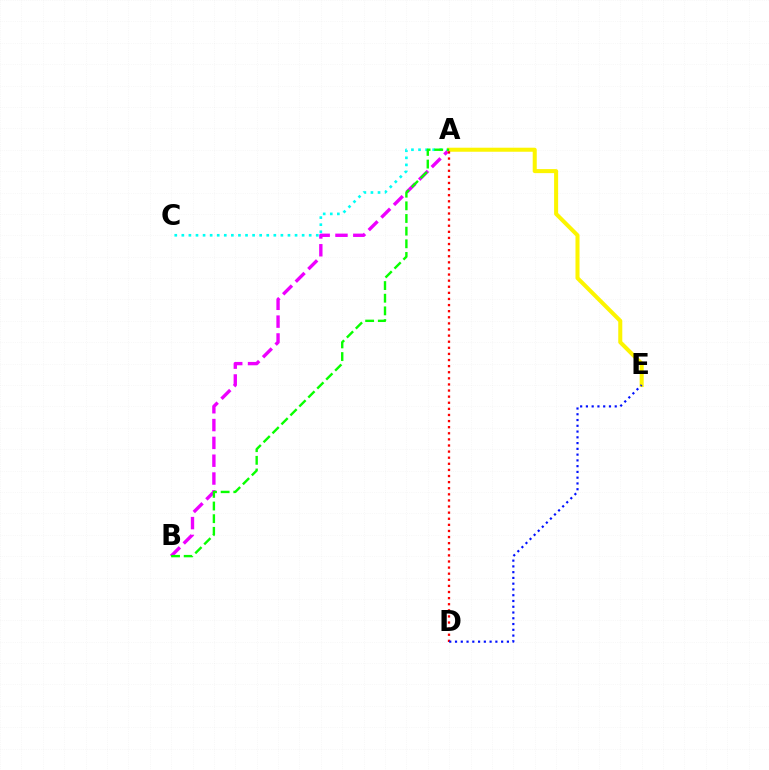{('A', 'B'): [{'color': '#ee00ff', 'line_style': 'dashed', 'thickness': 2.42}, {'color': '#08ff00', 'line_style': 'dashed', 'thickness': 1.72}], ('A', 'C'): [{'color': '#00fff6', 'line_style': 'dotted', 'thickness': 1.92}], ('A', 'E'): [{'color': '#fcf500', 'line_style': 'solid', 'thickness': 2.9}], ('A', 'D'): [{'color': '#ff0000', 'line_style': 'dotted', 'thickness': 1.66}], ('D', 'E'): [{'color': '#0010ff', 'line_style': 'dotted', 'thickness': 1.57}]}